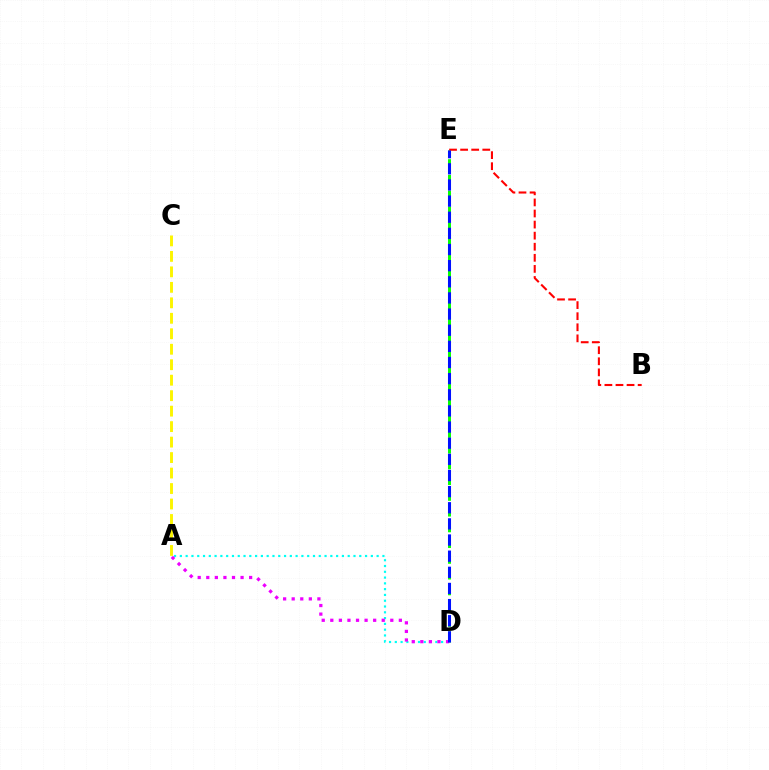{('D', 'E'): [{'color': '#08ff00', 'line_style': 'dashed', 'thickness': 2.14}, {'color': '#0010ff', 'line_style': 'dashed', 'thickness': 2.19}], ('A', 'D'): [{'color': '#00fff6', 'line_style': 'dotted', 'thickness': 1.57}, {'color': '#ee00ff', 'line_style': 'dotted', 'thickness': 2.33}], ('A', 'C'): [{'color': '#fcf500', 'line_style': 'dashed', 'thickness': 2.1}], ('B', 'E'): [{'color': '#ff0000', 'line_style': 'dashed', 'thickness': 1.5}]}